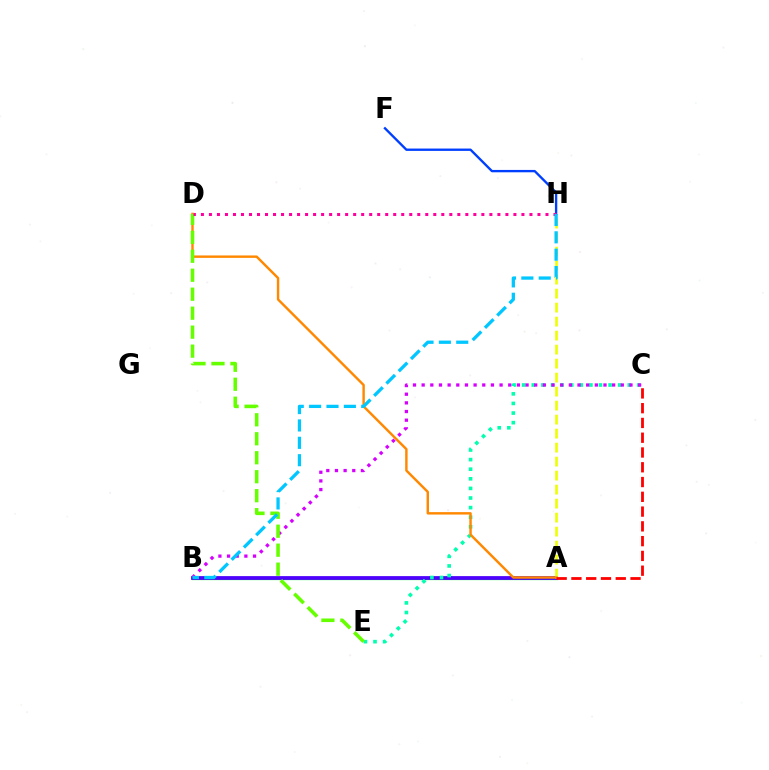{('A', 'B'): [{'color': '#00ff27', 'line_style': 'solid', 'thickness': 2.33}, {'color': '#4f00ff', 'line_style': 'solid', 'thickness': 2.71}], ('A', 'H'): [{'color': '#eeff00', 'line_style': 'dashed', 'thickness': 1.9}], ('C', 'E'): [{'color': '#00ffaf', 'line_style': 'dotted', 'thickness': 2.61}], ('A', 'D'): [{'color': '#ff8800', 'line_style': 'solid', 'thickness': 1.75}], ('A', 'C'): [{'color': '#ff0000', 'line_style': 'dashed', 'thickness': 2.01}], ('B', 'C'): [{'color': '#d600ff', 'line_style': 'dotted', 'thickness': 2.35}], ('F', 'H'): [{'color': '#003fff', 'line_style': 'solid', 'thickness': 1.69}], ('D', 'E'): [{'color': '#66ff00', 'line_style': 'dashed', 'thickness': 2.58}], ('D', 'H'): [{'color': '#ff00a0', 'line_style': 'dotted', 'thickness': 2.18}], ('B', 'H'): [{'color': '#00c7ff', 'line_style': 'dashed', 'thickness': 2.36}]}